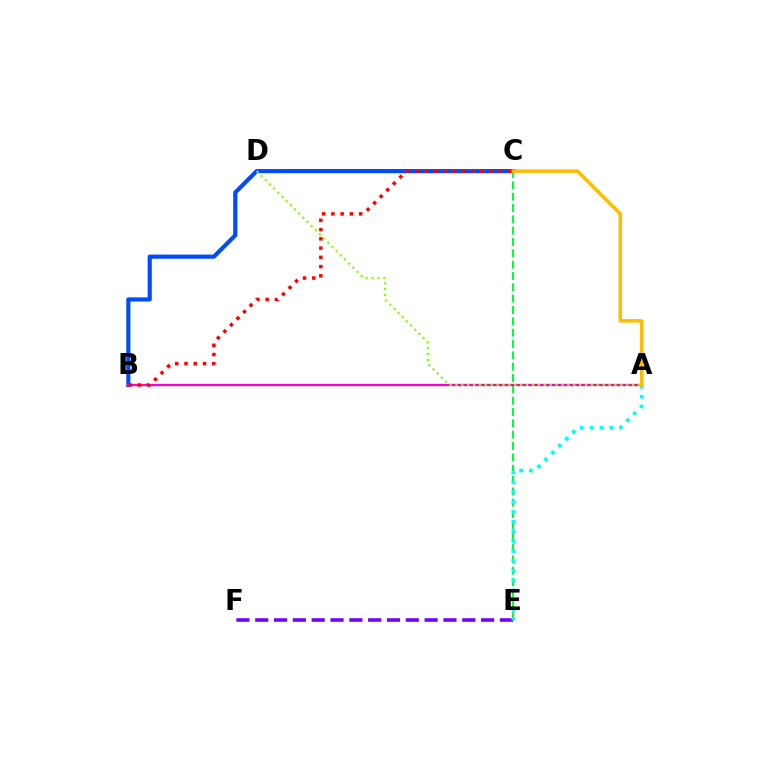{('E', 'F'): [{'color': '#7200ff', 'line_style': 'dashed', 'thickness': 2.56}], ('B', 'C'): [{'color': '#004bff', 'line_style': 'solid', 'thickness': 2.98}, {'color': '#ff0000', 'line_style': 'dotted', 'thickness': 2.51}], ('C', 'E'): [{'color': '#00ff39', 'line_style': 'dashed', 'thickness': 1.54}], ('A', 'E'): [{'color': '#00fff6', 'line_style': 'dotted', 'thickness': 2.66}], ('A', 'B'): [{'color': '#ff00cf', 'line_style': 'solid', 'thickness': 1.66}], ('A', 'D'): [{'color': '#84ff00', 'line_style': 'dotted', 'thickness': 1.6}], ('A', 'C'): [{'color': '#ffbd00', 'line_style': 'solid', 'thickness': 2.54}]}